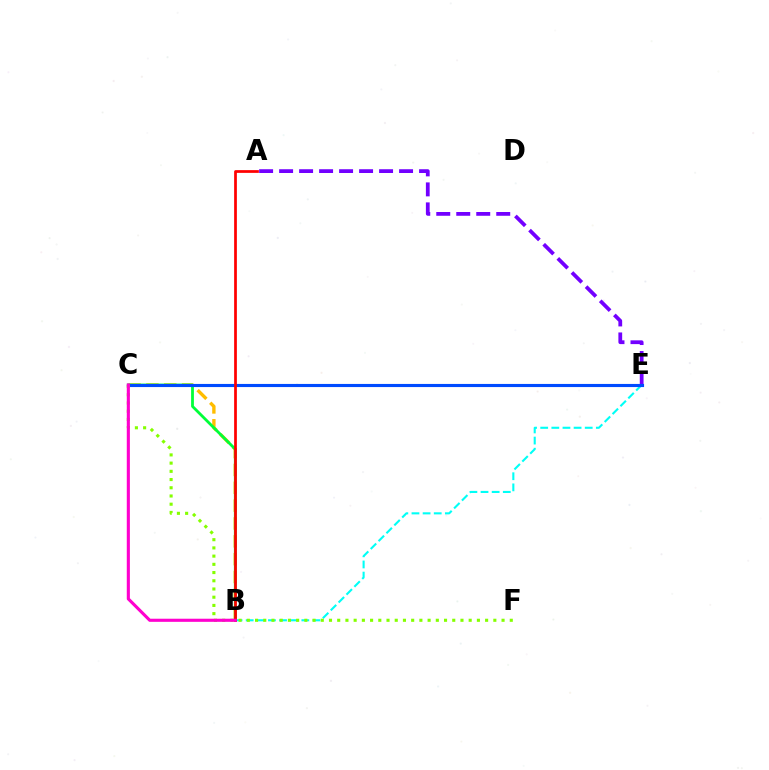{('B', 'E'): [{'color': '#00fff6', 'line_style': 'dashed', 'thickness': 1.51}], ('B', 'C'): [{'color': '#ffbd00', 'line_style': 'dashed', 'thickness': 2.42}, {'color': '#00ff39', 'line_style': 'solid', 'thickness': 2.01}, {'color': '#ff00cf', 'line_style': 'solid', 'thickness': 2.24}], ('A', 'E'): [{'color': '#7200ff', 'line_style': 'dashed', 'thickness': 2.72}], ('C', 'E'): [{'color': '#004bff', 'line_style': 'solid', 'thickness': 2.25}], ('A', 'B'): [{'color': '#ff0000', 'line_style': 'solid', 'thickness': 1.97}], ('C', 'F'): [{'color': '#84ff00', 'line_style': 'dotted', 'thickness': 2.23}]}